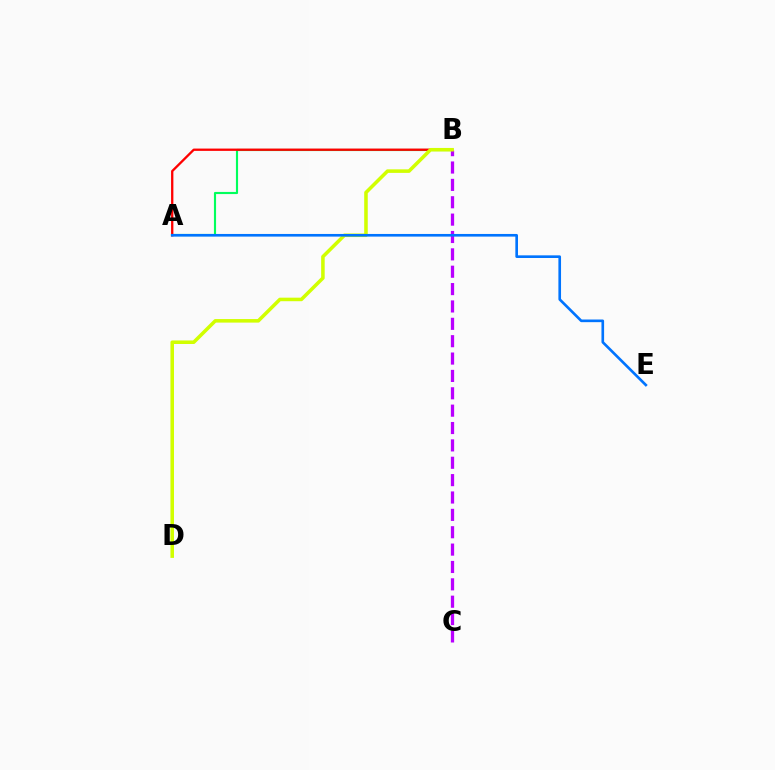{('A', 'B'): [{'color': '#00ff5c', 'line_style': 'solid', 'thickness': 1.54}, {'color': '#ff0000', 'line_style': 'solid', 'thickness': 1.67}], ('B', 'C'): [{'color': '#b900ff', 'line_style': 'dashed', 'thickness': 2.36}], ('B', 'D'): [{'color': '#d1ff00', 'line_style': 'solid', 'thickness': 2.55}], ('A', 'E'): [{'color': '#0074ff', 'line_style': 'solid', 'thickness': 1.9}]}